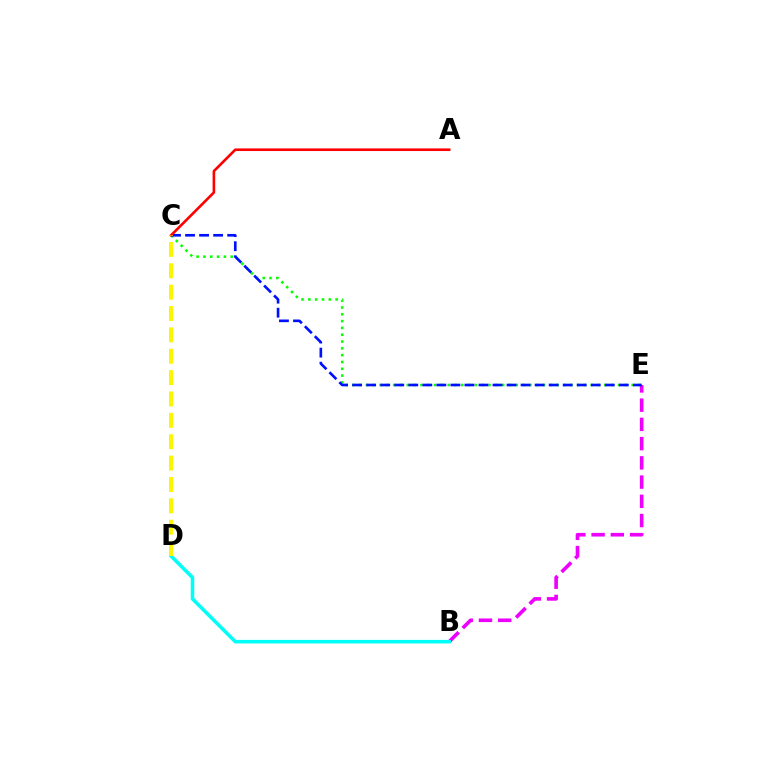{('B', 'E'): [{'color': '#ee00ff', 'line_style': 'dashed', 'thickness': 2.61}], ('C', 'E'): [{'color': '#08ff00', 'line_style': 'dotted', 'thickness': 1.85}, {'color': '#0010ff', 'line_style': 'dashed', 'thickness': 1.91}], ('B', 'D'): [{'color': '#00fff6', 'line_style': 'solid', 'thickness': 2.55}], ('A', 'C'): [{'color': '#ff0000', 'line_style': 'solid', 'thickness': 1.88}], ('C', 'D'): [{'color': '#fcf500', 'line_style': 'dashed', 'thickness': 2.9}]}